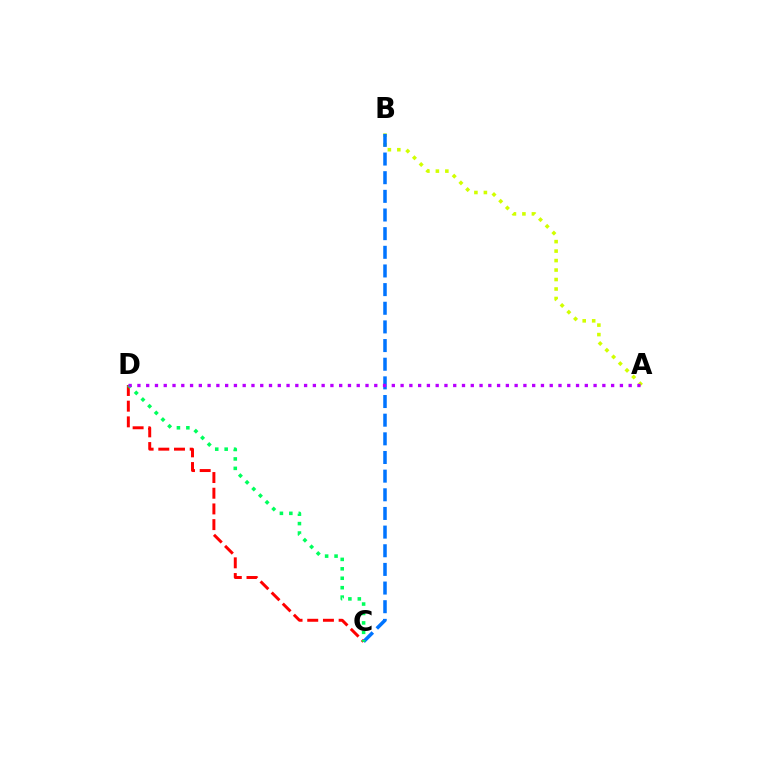{('A', 'B'): [{'color': '#d1ff00', 'line_style': 'dotted', 'thickness': 2.58}], ('C', 'D'): [{'color': '#ff0000', 'line_style': 'dashed', 'thickness': 2.13}, {'color': '#00ff5c', 'line_style': 'dotted', 'thickness': 2.56}], ('B', 'C'): [{'color': '#0074ff', 'line_style': 'dashed', 'thickness': 2.53}], ('A', 'D'): [{'color': '#b900ff', 'line_style': 'dotted', 'thickness': 2.38}]}